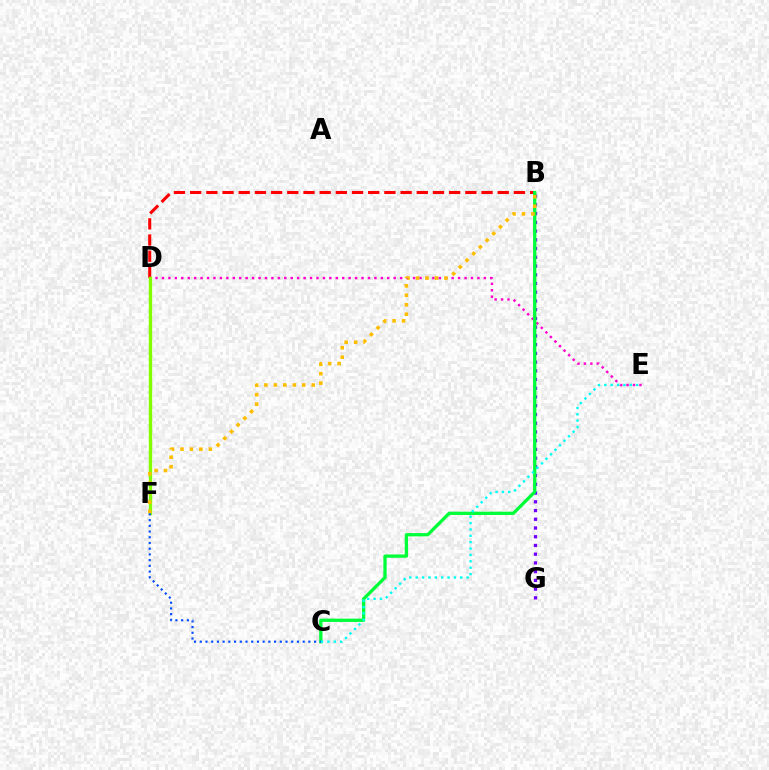{('B', 'D'): [{'color': '#ff0000', 'line_style': 'dashed', 'thickness': 2.2}], ('D', 'E'): [{'color': '#ff00cf', 'line_style': 'dotted', 'thickness': 1.75}], ('B', 'G'): [{'color': '#7200ff', 'line_style': 'dotted', 'thickness': 2.37}], ('D', 'F'): [{'color': '#84ff00', 'line_style': 'solid', 'thickness': 2.42}], ('B', 'C'): [{'color': '#00ff39', 'line_style': 'solid', 'thickness': 2.37}], ('C', 'E'): [{'color': '#00fff6', 'line_style': 'dotted', 'thickness': 1.73}], ('B', 'F'): [{'color': '#ffbd00', 'line_style': 'dotted', 'thickness': 2.57}], ('C', 'F'): [{'color': '#004bff', 'line_style': 'dotted', 'thickness': 1.55}]}